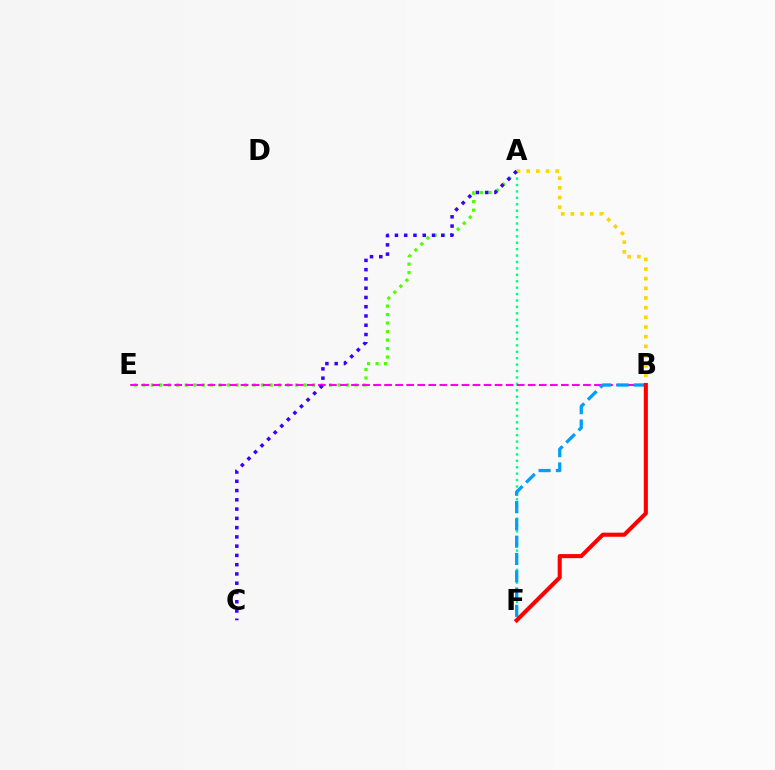{('A', 'E'): [{'color': '#4fff00', 'line_style': 'dotted', 'thickness': 2.31}], ('A', 'F'): [{'color': '#00ff86', 'line_style': 'dotted', 'thickness': 1.74}], ('B', 'E'): [{'color': '#ff00ed', 'line_style': 'dashed', 'thickness': 1.5}], ('A', 'B'): [{'color': '#ffd500', 'line_style': 'dotted', 'thickness': 2.63}], ('B', 'F'): [{'color': '#009eff', 'line_style': 'dashed', 'thickness': 2.35}, {'color': '#ff0000', 'line_style': 'solid', 'thickness': 2.93}], ('A', 'C'): [{'color': '#3700ff', 'line_style': 'dotted', 'thickness': 2.52}]}